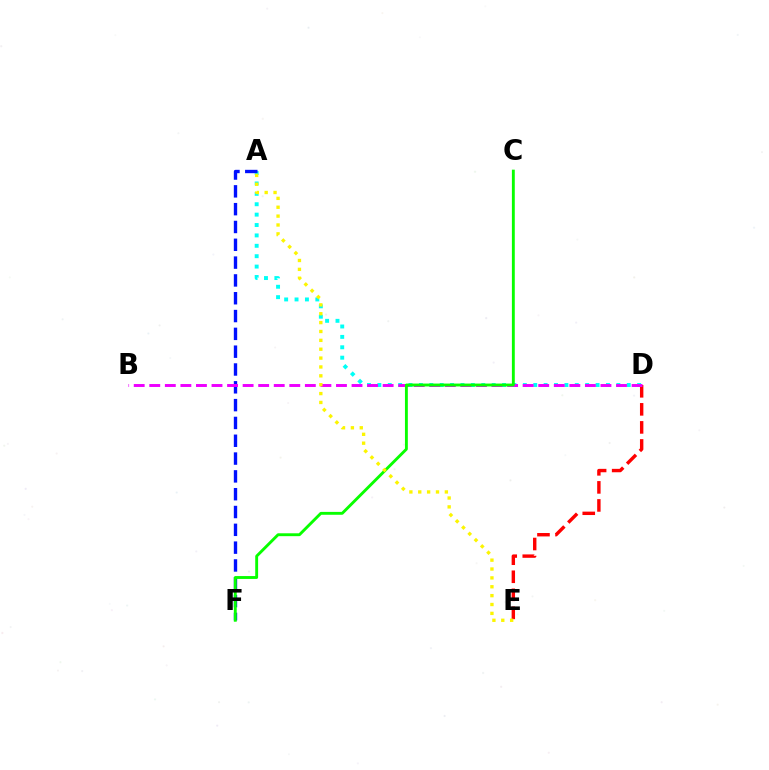{('D', 'E'): [{'color': '#ff0000', 'line_style': 'dashed', 'thickness': 2.45}], ('A', 'D'): [{'color': '#00fff6', 'line_style': 'dotted', 'thickness': 2.82}], ('A', 'F'): [{'color': '#0010ff', 'line_style': 'dashed', 'thickness': 2.42}], ('B', 'D'): [{'color': '#ee00ff', 'line_style': 'dashed', 'thickness': 2.11}], ('C', 'F'): [{'color': '#08ff00', 'line_style': 'solid', 'thickness': 2.07}], ('A', 'E'): [{'color': '#fcf500', 'line_style': 'dotted', 'thickness': 2.41}]}